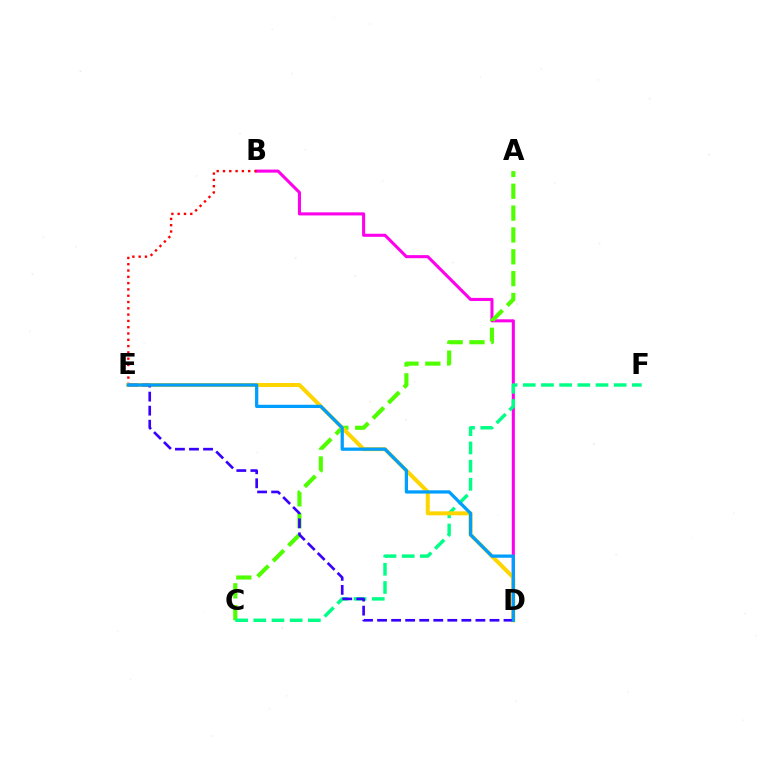{('B', 'D'): [{'color': '#ff00ed', 'line_style': 'solid', 'thickness': 2.2}], ('A', 'C'): [{'color': '#4fff00', 'line_style': 'dashed', 'thickness': 2.97}], ('B', 'E'): [{'color': '#ff0000', 'line_style': 'dotted', 'thickness': 1.71}], ('C', 'F'): [{'color': '#00ff86', 'line_style': 'dashed', 'thickness': 2.47}], ('D', 'E'): [{'color': '#ffd500', 'line_style': 'solid', 'thickness': 2.88}, {'color': '#3700ff', 'line_style': 'dashed', 'thickness': 1.91}, {'color': '#009eff', 'line_style': 'solid', 'thickness': 2.34}]}